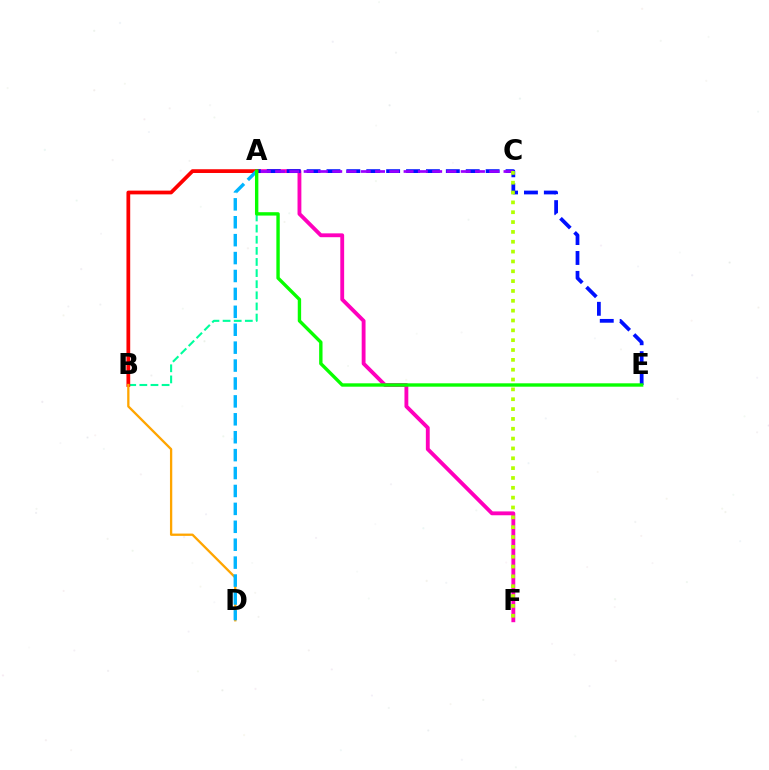{('A', 'F'): [{'color': '#ff00bd', 'line_style': 'solid', 'thickness': 2.77}], ('A', 'B'): [{'color': '#00ff9d', 'line_style': 'dashed', 'thickness': 1.51}, {'color': '#ff0000', 'line_style': 'solid', 'thickness': 2.7}], ('A', 'E'): [{'color': '#0010ff', 'line_style': 'dashed', 'thickness': 2.7}, {'color': '#08ff00', 'line_style': 'solid', 'thickness': 2.43}], ('A', 'C'): [{'color': '#9b00ff', 'line_style': 'dashed', 'thickness': 1.94}], ('B', 'D'): [{'color': '#ffa500', 'line_style': 'solid', 'thickness': 1.66}], ('A', 'D'): [{'color': '#00b5ff', 'line_style': 'dashed', 'thickness': 2.43}], ('C', 'F'): [{'color': '#b3ff00', 'line_style': 'dotted', 'thickness': 2.67}]}